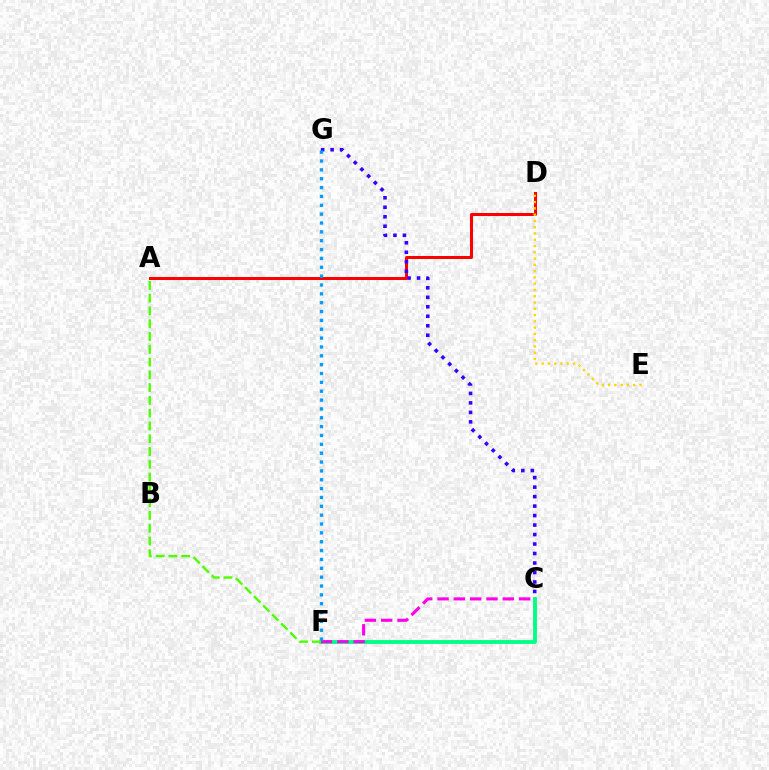{('A', 'D'): [{'color': '#ff0000', 'line_style': 'solid', 'thickness': 2.17}], ('C', 'F'): [{'color': '#00ff86', 'line_style': 'solid', 'thickness': 2.76}, {'color': '#ff00ed', 'line_style': 'dashed', 'thickness': 2.22}], ('C', 'G'): [{'color': '#3700ff', 'line_style': 'dotted', 'thickness': 2.58}], ('D', 'E'): [{'color': '#ffd500', 'line_style': 'dotted', 'thickness': 1.71}], ('F', 'G'): [{'color': '#009eff', 'line_style': 'dotted', 'thickness': 2.41}], ('A', 'F'): [{'color': '#4fff00', 'line_style': 'dashed', 'thickness': 1.74}]}